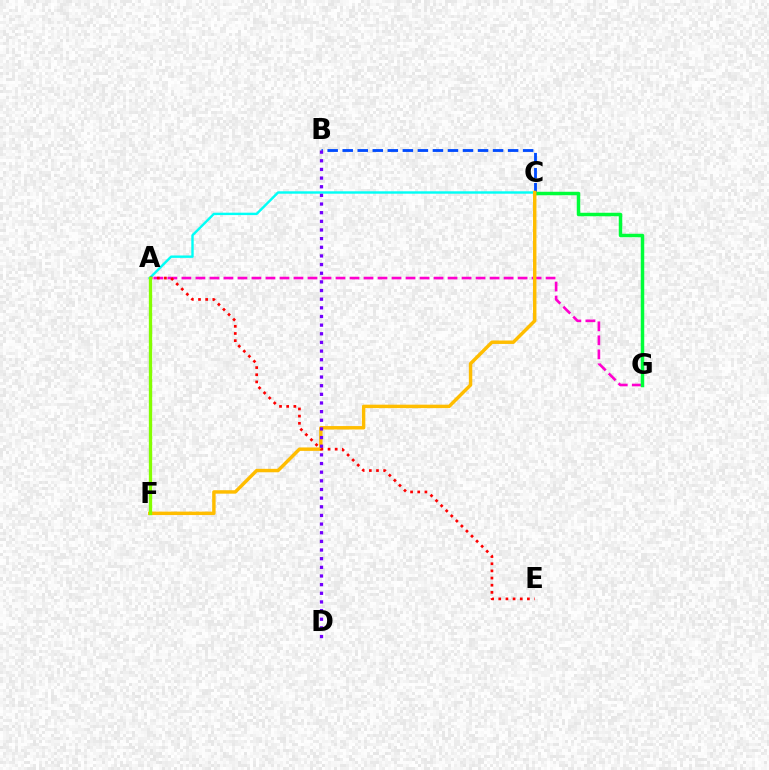{('A', 'G'): [{'color': '#ff00cf', 'line_style': 'dashed', 'thickness': 1.9}], ('B', 'C'): [{'color': '#004bff', 'line_style': 'dashed', 'thickness': 2.04}], ('A', 'C'): [{'color': '#00fff6', 'line_style': 'solid', 'thickness': 1.73}], ('C', 'G'): [{'color': '#00ff39', 'line_style': 'solid', 'thickness': 2.5}], ('C', 'F'): [{'color': '#ffbd00', 'line_style': 'solid', 'thickness': 2.47}], ('B', 'D'): [{'color': '#7200ff', 'line_style': 'dotted', 'thickness': 2.35}], ('A', 'E'): [{'color': '#ff0000', 'line_style': 'dotted', 'thickness': 1.95}], ('A', 'F'): [{'color': '#84ff00', 'line_style': 'solid', 'thickness': 2.39}]}